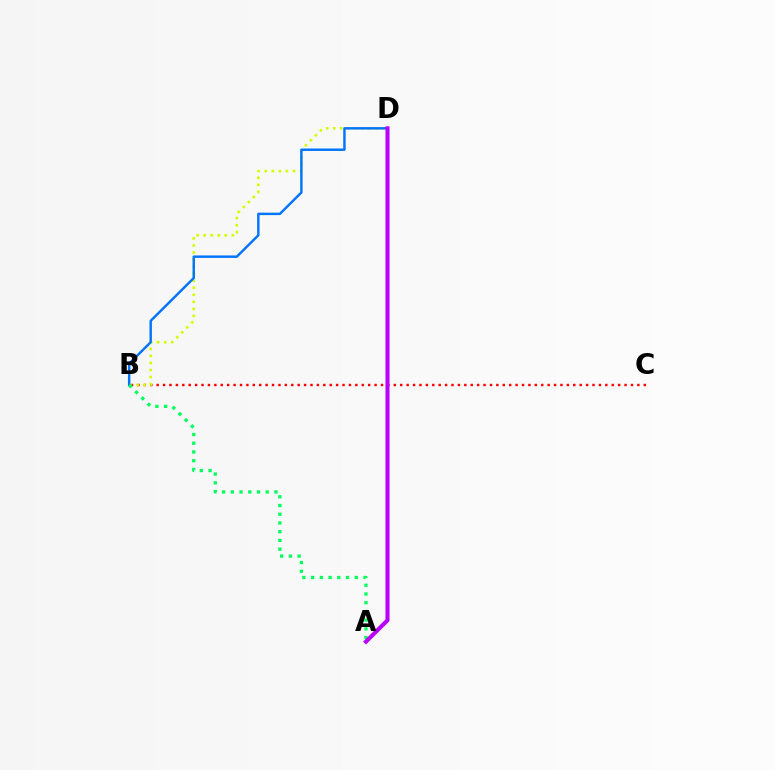{('B', 'C'): [{'color': '#ff0000', 'line_style': 'dotted', 'thickness': 1.74}], ('B', 'D'): [{'color': '#d1ff00', 'line_style': 'dotted', 'thickness': 1.91}, {'color': '#0074ff', 'line_style': 'solid', 'thickness': 1.75}], ('A', 'B'): [{'color': '#00ff5c', 'line_style': 'dotted', 'thickness': 2.37}], ('A', 'D'): [{'color': '#b900ff', 'line_style': 'solid', 'thickness': 2.92}]}